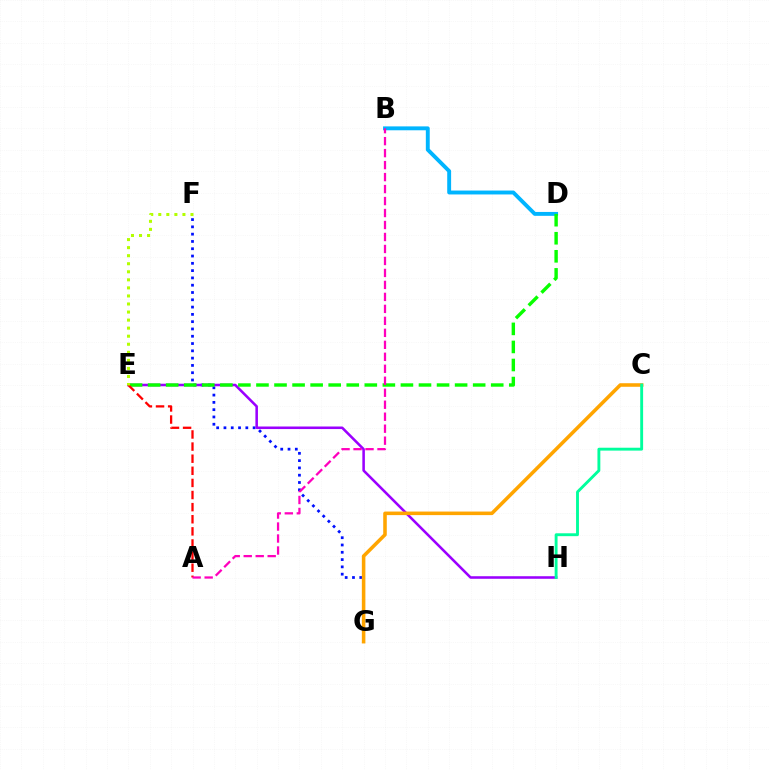{('F', 'G'): [{'color': '#0010ff', 'line_style': 'dotted', 'thickness': 1.98}], ('E', 'H'): [{'color': '#9b00ff', 'line_style': 'solid', 'thickness': 1.84}], ('B', 'D'): [{'color': '#00b5ff', 'line_style': 'solid', 'thickness': 2.8}], ('D', 'E'): [{'color': '#08ff00', 'line_style': 'dashed', 'thickness': 2.45}], ('A', 'E'): [{'color': '#ff0000', 'line_style': 'dashed', 'thickness': 1.65}], ('C', 'G'): [{'color': '#ffa500', 'line_style': 'solid', 'thickness': 2.56}], ('A', 'B'): [{'color': '#ff00bd', 'line_style': 'dashed', 'thickness': 1.63}], ('E', 'F'): [{'color': '#b3ff00', 'line_style': 'dotted', 'thickness': 2.19}], ('C', 'H'): [{'color': '#00ff9d', 'line_style': 'solid', 'thickness': 2.08}]}